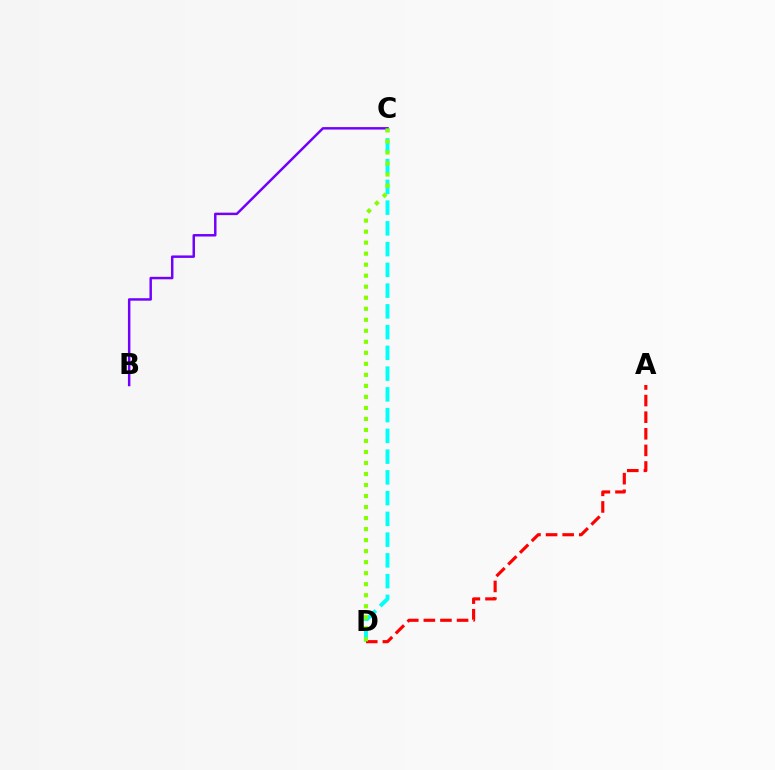{('C', 'D'): [{'color': '#00fff6', 'line_style': 'dashed', 'thickness': 2.82}, {'color': '#84ff00', 'line_style': 'dotted', 'thickness': 2.99}], ('A', 'D'): [{'color': '#ff0000', 'line_style': 'dashed', 'thickness': 2.26}], ('B', 'C'): [{'color': '#7200ff', 'line_style': 'solid', 'thickness': 1.78}]}